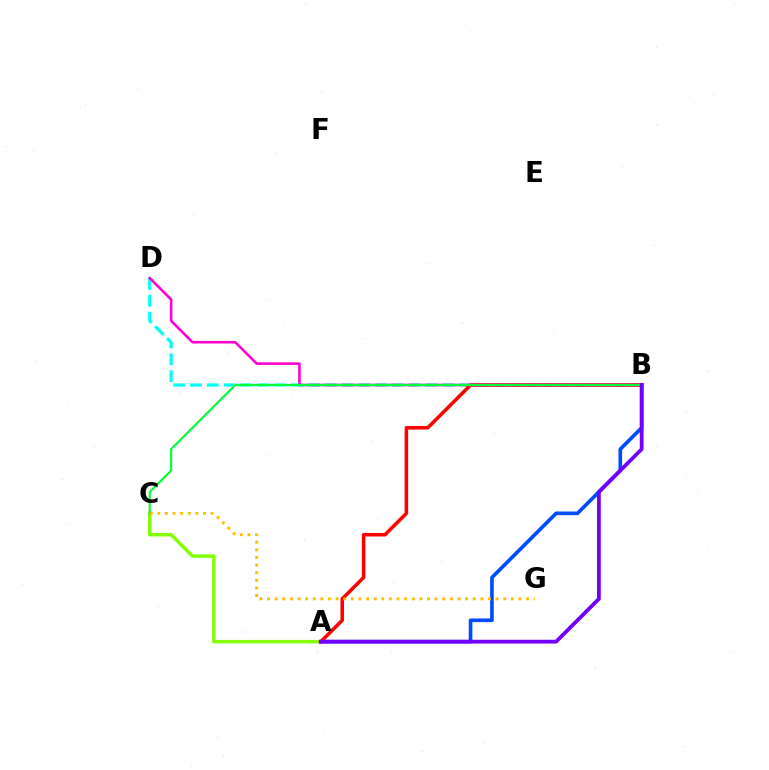{('A', 'B'): [{'color': '#004bff', 'line_style': 'solid', 'thickness': 2.62}, {'color': '#ff0000', 'line_style': 'solid', 'thickness': 2.54}, {'color': '#7200ff', 'line_style': 'solid', 'thickness': 2.71}], ('B', 'D'): [{'color': '#00fff6', 'line_style': 'dashed', 'thickness': 2.29}, {'color': '#ff00cf', 'line_style': 'solid', 'thickness': 1.86}], ('A', 'C'): [{'color': '#84ff00', 'line_style': 'solid', 'thickness': 2.5}], ('B', 'C'): [{'color': '#00ff39', 'line_style': 'solid', 'thickness': 1.54}], ('C', 'G'): [{'color': '#ffbd00', 'line_style': 'dotted', 'thickness': 2.07}]}